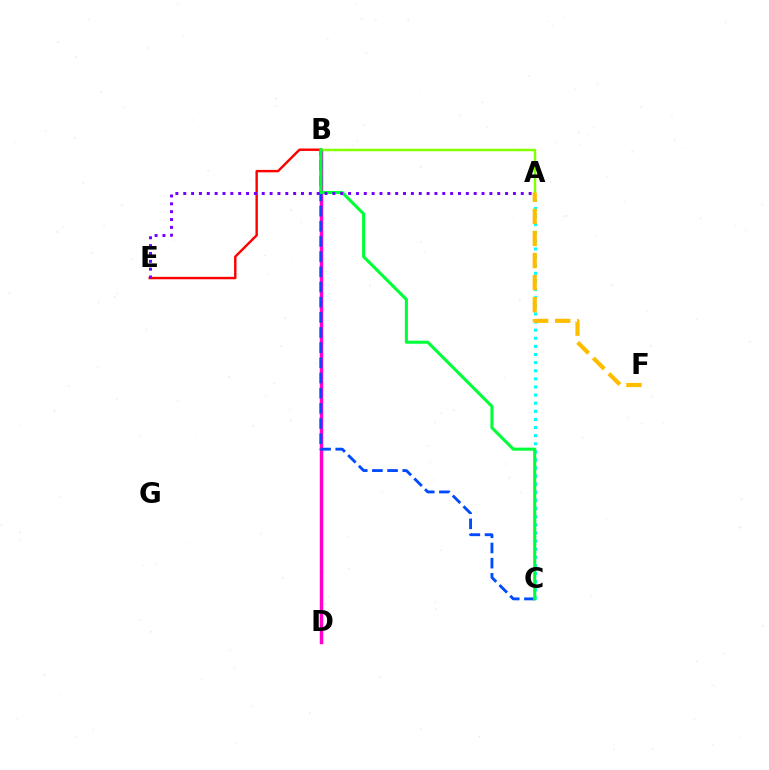{('A', 'C'): [{'color': '#00fff6', 'line_style': 'dotted', 'thickness': 2.21}], ('B', 'D'): [{'color': '#ff00cf', 'line_style': 'solid', 'thickness': 2.49}], ('A', 'B'): [{'color': '#84ff00', 'line_style': 'solid', 'thickness': 1.79}], ('B', 'C'): [{'color': '#004bff', 'line_style': 'dashed', 'thickness': 2.06}, {'color': '#00ff39', 'line_style': 'solid', 'thickness': 2.21}], ('B', 'E'): [{'color': '#ff0000', 'line_style': 'solid', 'thickness': 1.74}], ('A', 'F'): [{'color': '#ffbd00', 'line_style': 'dashed', 'thickness': 3.0}], ('A', 'E'): [{'color': '#7200ff', 'line_style': 'dotted', 'thickness': 2.13}]}